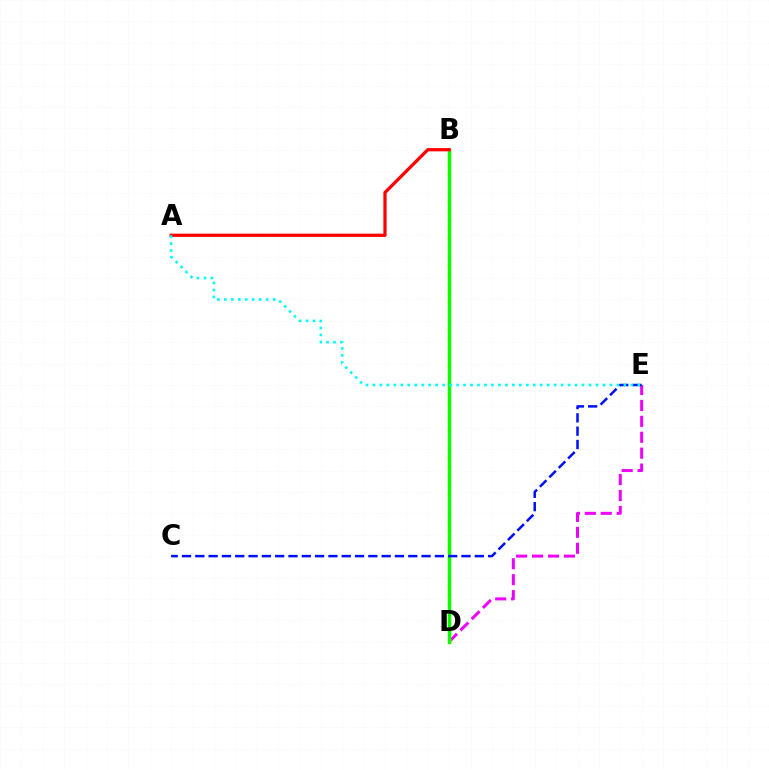{('D', 'E'): [{'color': '#ee00ff', 'line_style': 'dashed', 'thickness': 2.16}], ('B', 'D'): [{'color': '#fcf500', 'line_style': 'dotted', 'thickness': 2.49}, {'color': '#08ff00', 'line_style': 'solid', 'thickness': 2.45}], ('C', 'E'): [{'color': '#0010ff', 'line_style': 'dashed', 'thickness': 1.81}], ('A', 'B'): [{'color': '#ff0000', 'line_style': 'solid', 'thickness': 2.34}], ('A', 'E'): [{'color': '#00fff6', 'line_style': 'dotted', 'thickness': 1.89}]}